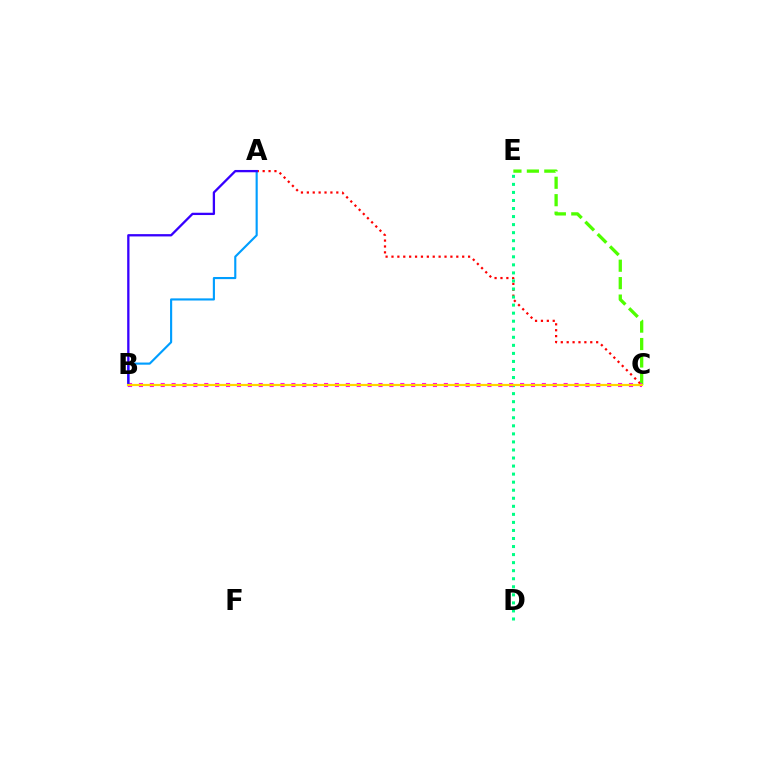{('A', 'C'): [{'color': '#ff0000', 'line_style': 'dotted', 'thickness': 1.6}], ('C', 'E'): [{'color': '#4fff00', 'line_style': 'dashed', 'thickness': 2.37}], ('A', 'B'): [{'color': '#009eff', 'line_style': 'solid', 'thickness': 1.54}, {'color': '#3700ff', 'line_style': 'solid', 'thickness': 1.66}], ('D', 'E'): [{'color': '#00ff86', 'line_style': 'dotted', 'thickness': 2.19}], ('B', 'C'): [{'color': '#ff00ed', 'line_style': 'dotted', 'thickness': 2.96}, {'color': '#ffd500', 'line_style': 'solid', 'thickness': 1.57}]}